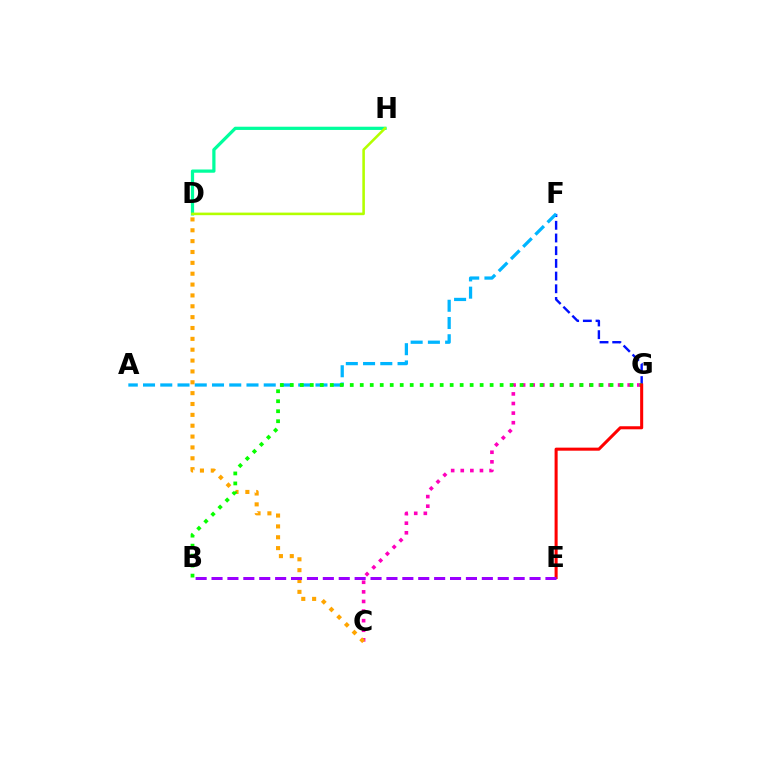{('C', 'G'): [{'color': '#ff00bd', 'line_style': 'dotted', 'thickness': 2.61}], ('F', 'G'): [{'color': '#0010ff', 'line_style': 'dashed', 'thickness': 1.72}], ('A', 'F'): [{'color': '#00b5ff', 'line_style': 'dashed', 'thickness': 2.34}], ('C', 'D'): [{'color': '#ffa500', 'line_style': 'dotted', 'thickness': 2.95}], ('D', 'H'): [{'color': '#00ff9d', 'line_style': 'solid', 'thickness': 2.33}, {'color': '#b3ff00', 'line_style': 'solid', 'thickness': 1.85}], ('B', 'G'): [{'color': '#08ff00', 'line_style': 'dotted', 'thickness': 2.71}], ('E', 'G'): [{'color': '#ff0000', 'line_style': 'solid', 'thickness': 2.2}], ('B', 'E'): [{'color': '#9b00ff', 'line_style': 'dashed', 'thickness': 2.16}]}